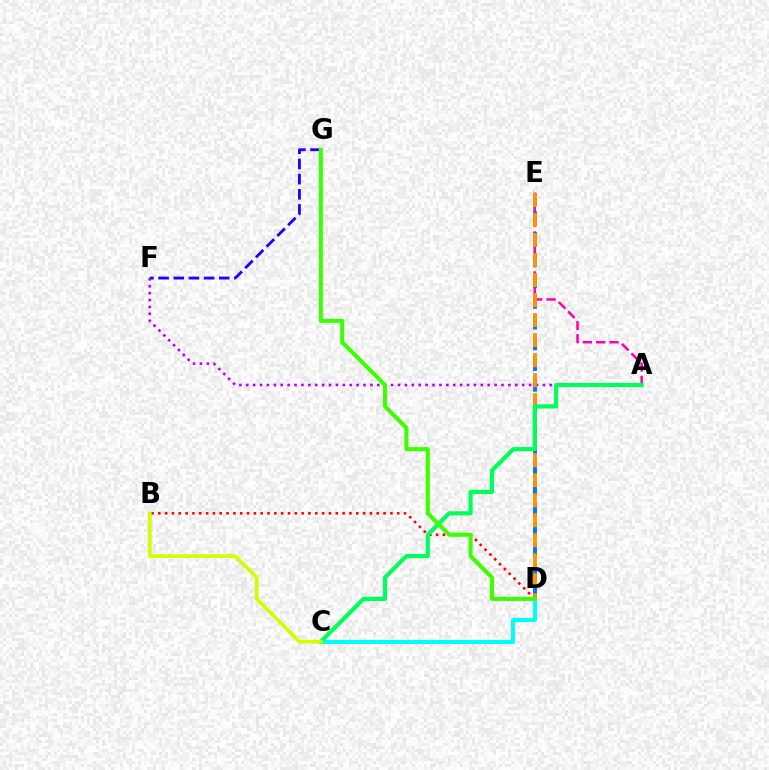{('C', 'D'): [{'color': '#00fff6', 'line_style': 'solid', 'thickness': 2.89}], ('A', 'F'): [{'color': '#b900ff', 'line_style': 'dotted', 'thickness': 1.87}], ('A', 'E'): [{'color': '#ff00ac', 'line_style': 'dashed', 'thickness': 1.81}], ('D', 'E'): [{'color': '#0074ff', 'line_style': 'dashed', 'thickness': 2.82}, {'color': '#ff9400', 'line_style': 'dashed', 'thickness': 2.72}], ('F', 'G'): [{'color': '#2500ff', 'line_style': 'dashed', 'thickness': 2.06}], ('B', 'D'): [{'color': '#ff0000', 'line_style': 'dotted', 'thickness': 1.85}], ('A', 'C'): [{'color': '#00ff5c', 'line_style': 'solid', 'thickness': 3.0}], ('B', 'C'): [{'color': '#d1ff00', 'line_style': 'solid', 'thickness': 2.65}], ('D', 'G'): [{'color': '#3dff00', 'line_style': 'solid', 'thickness': 2.94}]}